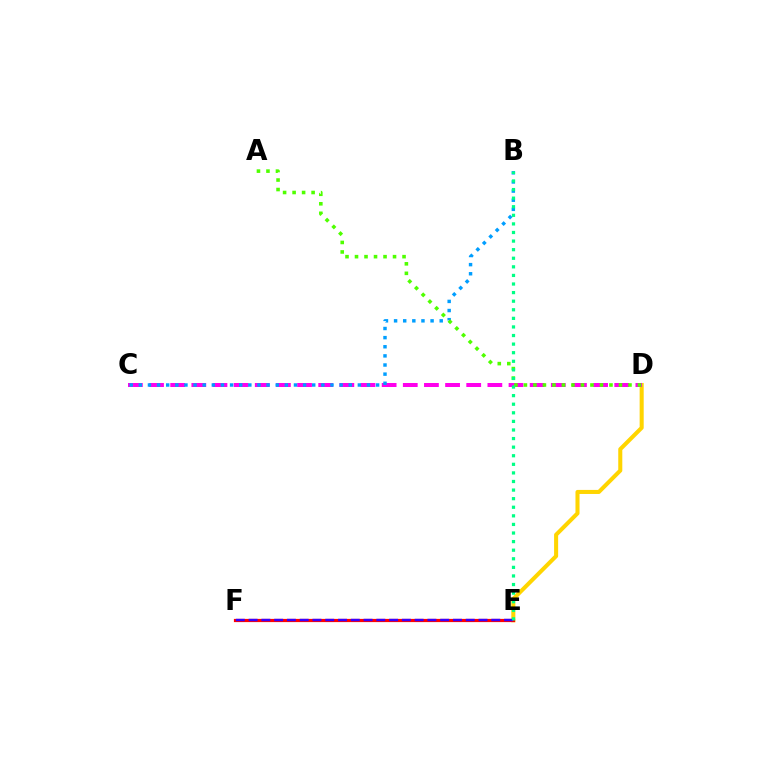{('D', 'E'): [{'color': '#ffd500', 'line_style': 'solid', 'thickness': 2.92}], ('C', 'D'): [{'color': '#ff00ed', 'line_style': 'dashed', 'thickness': 2.87}], ('E', 'F'): [{'color': '#ff0000', 'line_style': 'solid', 'thickness': 2.31}, {'color': '#3700ff', 'line_style': 'dashed', 'thickness': 1.74}], ('B', 'C'): [{'color': '#009eff', 'line_style': 'dotted', 'thickness': 2.48}], ('A', 'D'): [{'color': '#4fff00', 'line_style': 'dotted', 'thickness': 2.58}], ('B', 'E'): [{'color': '#00ff86', 'line_style': 'dotted', 'thickness': 2.33}]}